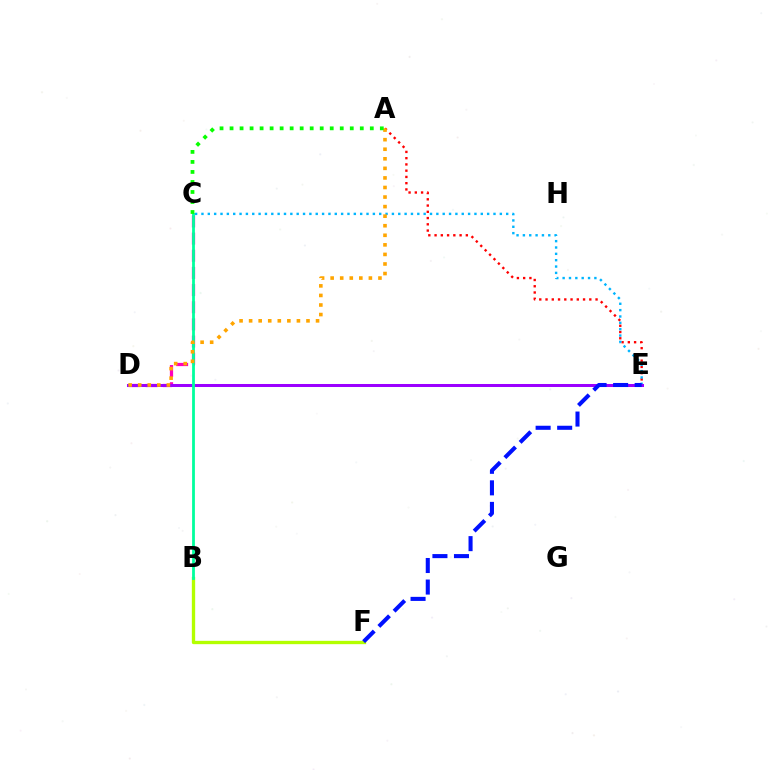{('B', 'F'): [{'color': '#b3ff00', 'line_style': 'solid', 'thickness': 2.4}], ('A', 'E'): [{'color': '#ff0000', 'line_style': 'dotted', 'thickness': 1.7}], ('C', 'E'): [{'color': '#00b5ff', 'line_style': 'dotted', 'thickness': 1.72}], ('C', 'D'): [{'color': '#ff00bd', 'line_style': 'dashed', 'thickness': 2.33}], ('D', 'E'): [{'color': '#9b00ff', 'line_style': 'solid', 'thickness': 2.17}], ('E', 'F'): [{'color': '#0010ff', 'line_style': 'dashed', 'thickness': 2.93}], ('B', 'C'): [{'color': '#00ff9d', 'line_style': 'solid', 'thickness': 2.01}], ('A', 'D'): [{'color': '#ffa500', 'line_style': 'dotted', 'thickness': 2.6}], ('A', 'C'): [{'color': '#08ff00', 'line_style': 'dotted', 'thickness': 2.72}]}